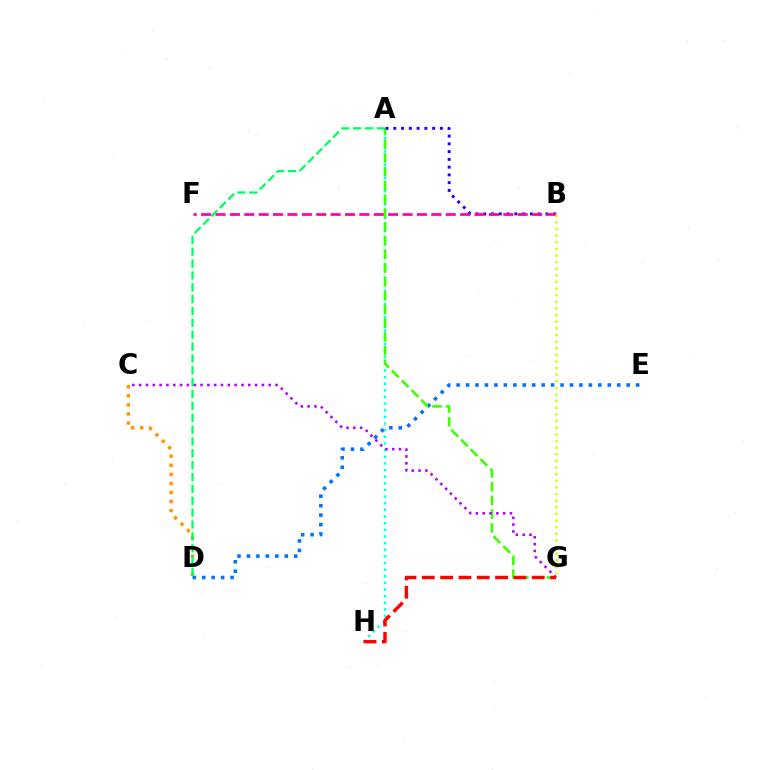{('D', 'E'): [{'color': '#0074ff', 'line_style': 'dotted', 'thickness': 2.57}], ('C', 'D'): [{'color': '#ff9400', 'line_style': 'dotted', 'thickness': 2.46}], ('A', 'H'): [{'color': '#00fff6', 'line_style': 'dotted', 'thickness': 1.8}], ('A', 'G'): [{'color': '#3dff00', 'line_style': 'dashed', 'thickness': 1.87}], ('C', 'G'): [{'color': '#b900ff', 'line_style': 'dotted', 'thickness': 1.85}], ('G', 'H'): [{'color': '#ff0000', 'line_style': 'dashed', 'thickness': 2.49}], ('A', 'B'): [{'color': '#2500ff', 'line_style': 'dotted', 'thickness': 2.11}], ('B', 'F'): [{'color': '#ff00ac', 'line_style': 'dashed', 'thickness': 1.95}], ('B', 'G'): [{'color': '#d1ff00', 'line_style': 'dotted', 'thickness': 1.8}], ('A', 'D'): [{'color': '#00ff5c', 'line_style': 'dashed', 'thickness': 1.61}]}